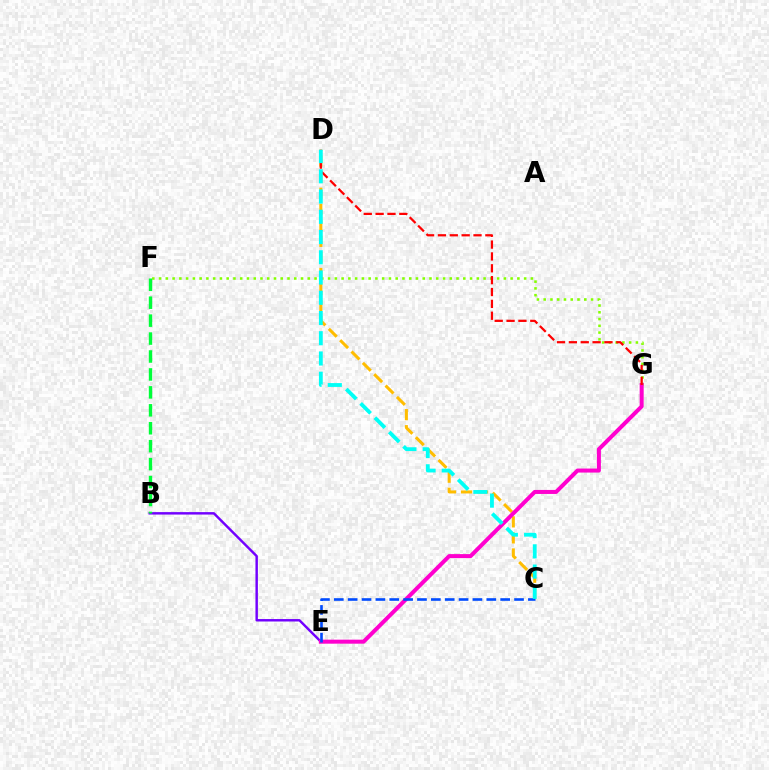{('F', 'G'): [{'color': '#84ff00', 'line_style': 'dotted', 'thickness': 1.84}], ('B', 'E'): [{'color': '#7200ff', 'line_style': 'solid', 'thickness': 1.76}], ('C', 'D'): [{'color': '#ffbd00', 'line_style': 'dashed', 'thickness': 2.18}, {'color': '#00fff6', 'line_style': 'dashed', 'thickness': 2.75}], ('E', 'G'): [{'color': '#ff00cf', 'line_style': 'solid', 'thickness': 2.89}], ('C', 'E'): [{'color': '#004bff', 'line_style': 'dashed', 'thickness': 1.88}], ('D', 'G'): [{'color': '#ff0000', 'line_style': 'dashed', 'thickness': 1.61}], ('B', 'F'): [{'color': '#00ff39', 'line_style': 'dashed', 'thickness': 2.44}]}